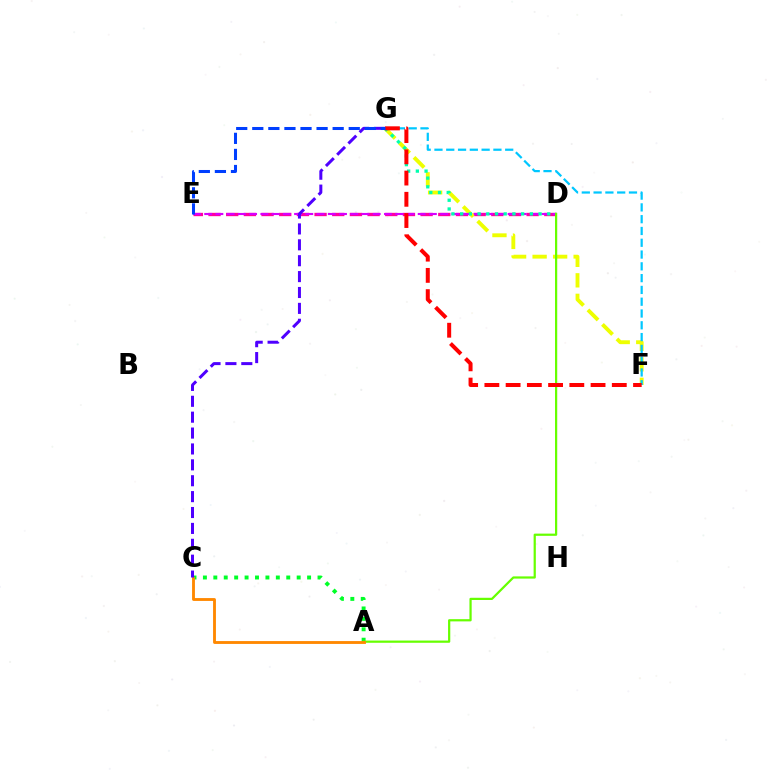{('D', 'E'): [{'color': '#ff00a0', 'line_style': 'dashed', 'thickness': 2.4}, {'color': '#d600ff', 'line_style': 'dashed', 'thickness': 1.53}], ('A', 'C'): [{'color': '#00ff27', 'line_style': 'dotted', 'thickness': 2.83}, {'color': '#ff8800', 'line_style': 'solid', 'thickness': 2.06}], ('F', 'G'): [{'color': '#eeff00', 'line_style': 'dashed', 'thickness': 2.79}, {'color': '#00c7ff', 'line_style': 'dashed', 'thickness': 1.6}, {'color': '#ff0000', 'line_style': 'dashed', 'thickness': 2.88}], ('D', 'G'): [{'color': '#00ffaf', 'line_style': 'dotted', 'thickness': 2.37}], ('A', 'D'): [{'color': '#66ff00', 'line_style': 'solid', 'thickness': 1.6}], ('C', 'G'): [{'color': '#4f00ff', 'line_style': 'dashed', 'thickness': 2.16}], ('E', 'G'): [{'color': '#003fff', 'line_style': 'dashed', 'thickness': 2.18}]}